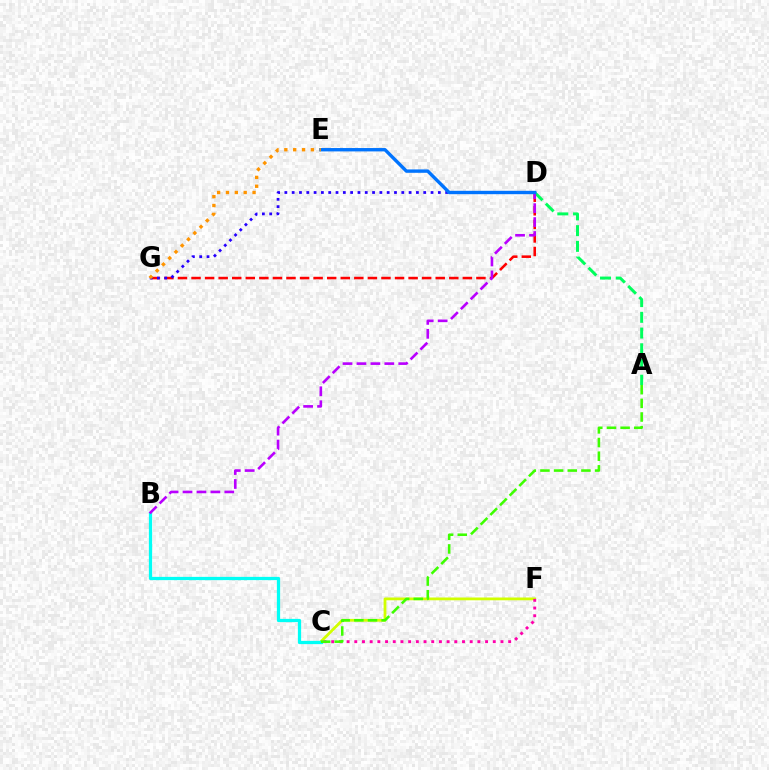{('C', 'F'): [{'color': '#d1ff00', 'line_style': 'solid', 'thickness': 2.0}, {'color': '#ff00ac', 'line_style': 'dotted', 'thickness': 2.09}], ('D', 'G'): [{'color': '#ff0000', 'line_style': 'dashed', 'thickness': 1.84}, {'color': '#2500ff', 'line_style': 'dotted', 'thickness': 1.99}], ('A', 'D'): [{'color': '#00ff5c', 'line_style': 'dashed', 'thickness': 2.14}], ('B', 'C'): [{'color': '#00fff6', 'line_style': 'solid', 'thickness': 2.34}], ('A', 'C'): [{'color': '#3dff00', 'line_style': 'dashed', 'thickness': 1.86}], ('B', 'D'): [{'color': '#b900ff', 'line_style': 'dashed', 'thickness': 1.89}], ('D', 'E'): [{'color': '#0074ff', 'line_style': 'solid', 'thickness': 2.43}], ('E', 'G'): [{'color': '#ff9400', 'line_style': 'dotted', 'thickness': 2.41}]}